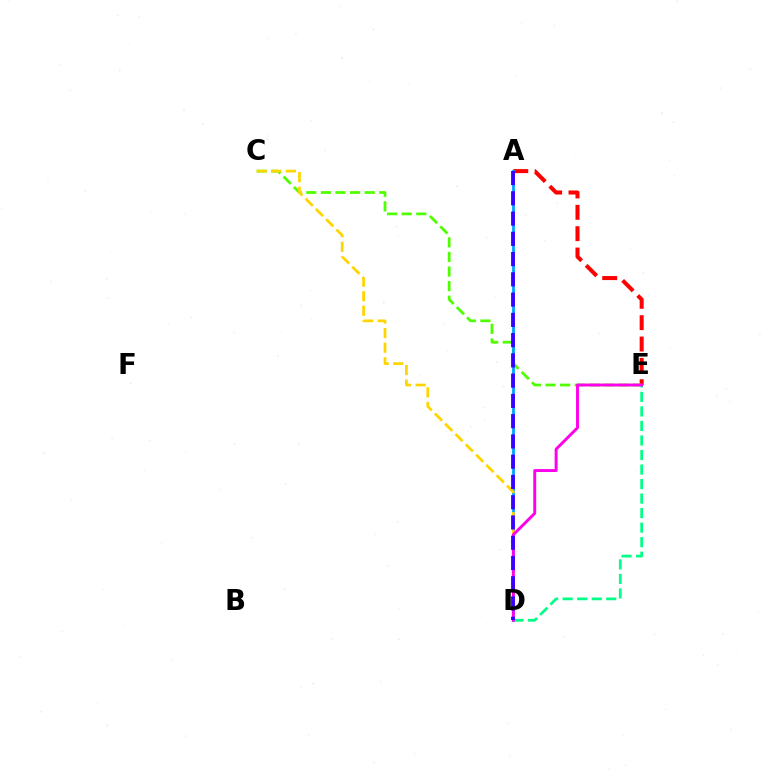{('A', 'E'): [{'color': '#ff0000', 'line_style': 'dashed', 'thickness': 2.9}], ('C', 'E'): [{'color': '#4fff00', 'line_style': 'dashed', 'thickness': 1.98}], ('A', 'D'): [{'color': '#009eff', 'line_style': 'solid', 'thickness': 2.0}, {'color': '#3700ff', 'line_style': 'dashed', 'thickness': 2.75}], ('C', 'D'): [{'color': '#ffd500', 'line_style': 'dashed', 'thickness': 1.98}], ('D', 'E'): [{'color': '#00ff86', 'line_style': 'dashed', 'thickness': 1.97}, {'color': '#ff00ed', 'line_style': 'solid', 'thickness': 2.11}]}